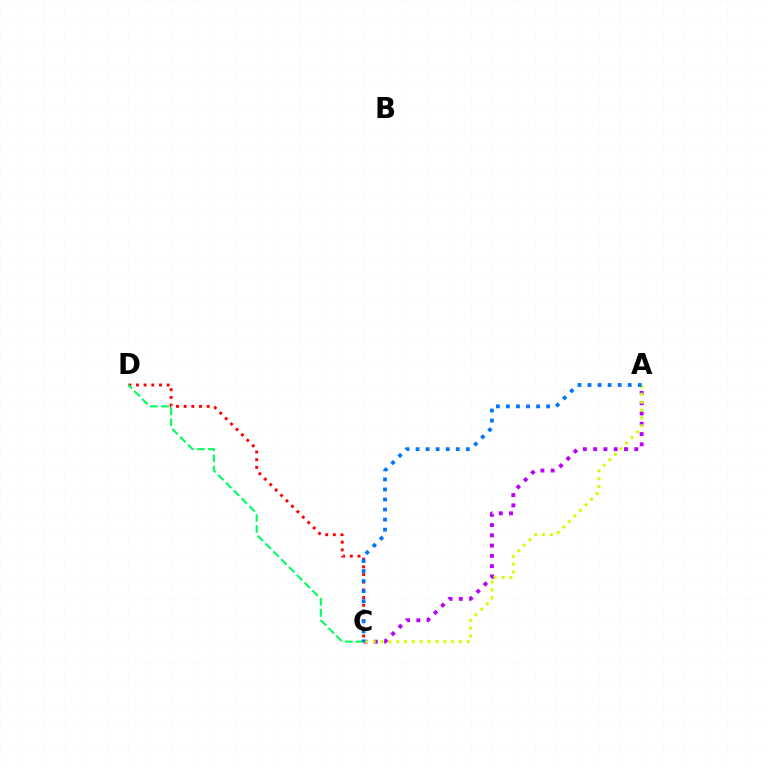{('C', 'D'): [{'color': '#ff0000', 'line_style': 'dotted', 'thickness': 2.09}, {'color': '#00ff5c', 'line_style': 'dashed', 'thickness': 1.5}], ('A', 'C'): [{'color': '#b900ff', 'line_style': 'dotted', 'thickness': 2.79}, {'color': '#d1ff00', 'line_style': 'dotted', 'thickness': 2.13}, {'color': '#0074ff', 'line_style': 'dotted', 'thickness': 2.73}]}